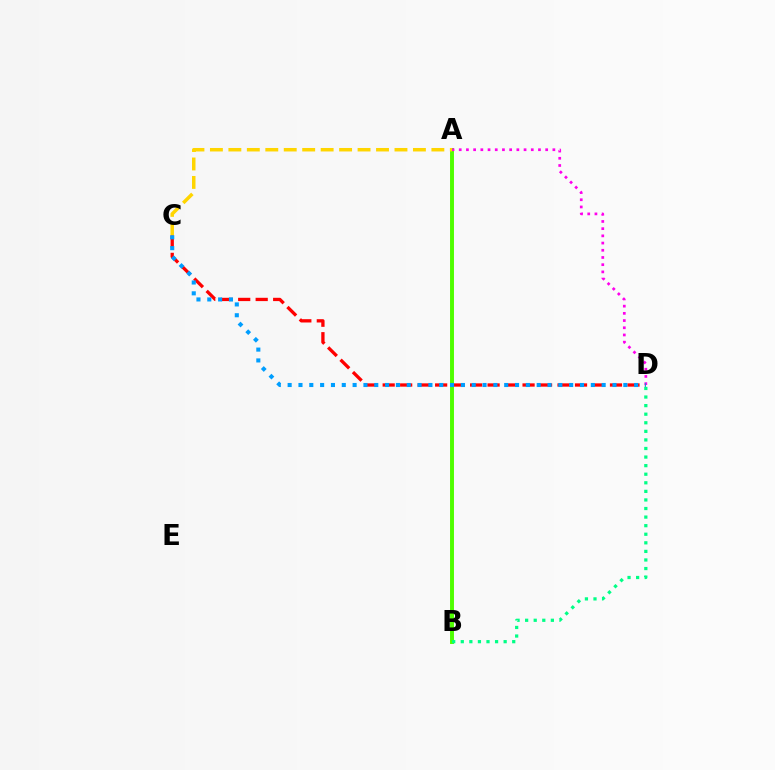{('A', 'B'): [{'color': '#3700ff', 'line_style': 'dashed', 'thickness': 1.64}, {'color': '#4fff00', 'line_style': 'solid', 'thickness': 2.82}], ('B', 'D'): [{'color': '#00ff86', 'line_style': 'dotted', 'thickness': 2.33}], ('A', 'D'): [{'color': '#ff00ed', 'line_style': 'dotted', 'thickness': 1.96}], ('C', 'D'): [{'color': '#ff0000', 'line_style': 'dashed', 'thickness': 2.38}, {'color': '#009eff', 'line_style': 'dotted', 'thickness': 2.94}], ('A', 'C'): [{'color': '#ffd500', 'line_style': 'dashed', 'thickness': 2.51}]}